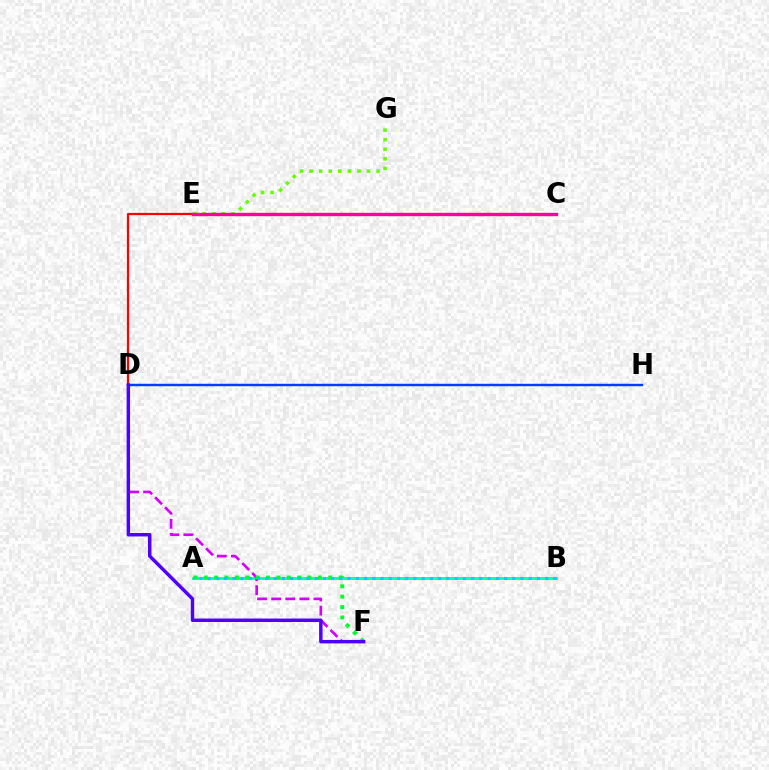{('D', 'H'): [{'color': '#003fff', 'line_style': 'solid', 'thickness': 1.75}], ('A', 'B'): [{'color': '#00ffaf', 'line_style': 'solid', 'thickness': 2.03}, {'color': '#00c7ff', 'line_style': 'dotted', 'thickness': 2.24}], ('C', 'E'): [{'color': '#ff8800', 'line_style': 'solid', 'thickness': 1.83}, {'color': '#eeff00', 'line_style': 'dashed', 'thickness': 2.24}, {'color': '#ff00a0', 'line_style': 'solid', 'thickness': 2.41}], ('D', 'E'): [{'color': '#ff0000', 'line_style': 'solid', 'thickness': 1.6}], ('E', 'G'): [{'color': '#66ff00', 'line_style': 'dotted', 'thickness': 2.6}], ('D', 'F'): [{'color': '#d600ff', 'line_style': 'dashed', 'thickness': 1.92}, {'color': '#4f00ff', 'line_style': 'solid', 'thickness': 2.48}], ('A', 'F'): [{'color': '#00ff27', 'line_style': 'dotted', 'thickness': 2.82}]}